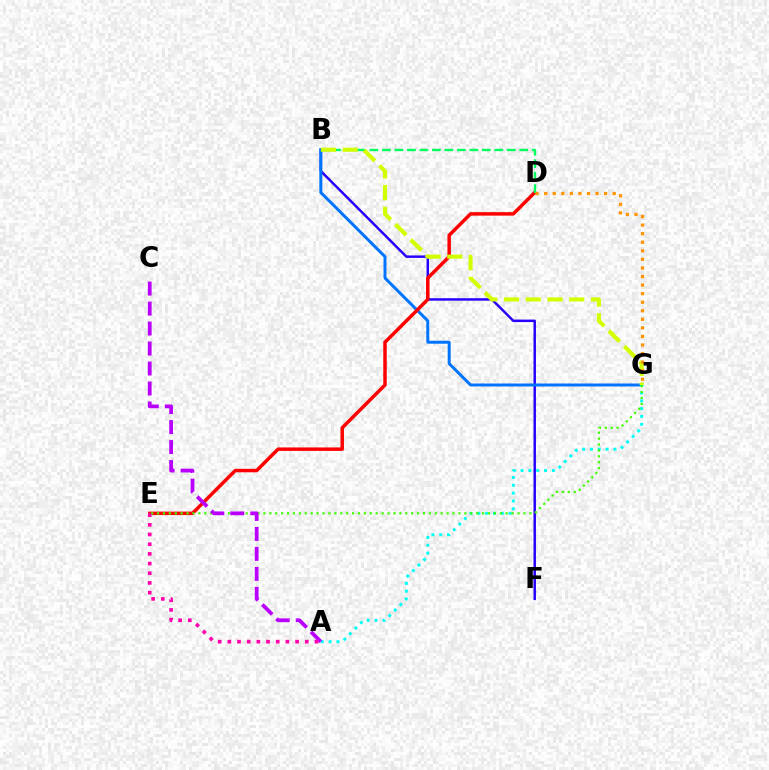{('B', 'F'): [{'color': '#2500ff', 'line_style': 'solid', 'thickness': 1.78}], ('B', 'G'): [{'color': '#0074ff', 'line_style': 'solid', 'thickness': 2.15}, {'color': '#d1ff00', 'line_style': 'dashed', 'thickness': 2.95}], ('D', 'E'): [{'color': '#ff0000', 'line_style': 'solid', 'thickness': 2.5}], ('A', 'G'): [{'color': '#00fff6', 'line_style': 'dotted', 'thickness': 2.13}], ('B', 'D'): [{'color': '#00ff5c', 'line_style': 'dashed', 'thickness': 1.7}], ('E', 'G'): [{'color': '#3dff00', 'line_style': 'dotted', 'thickness': 1.61}], ('A', 'C'): [{'color': '#b900ff', 'line_style': 'dashed', 'thickness': 2.71}], ('D', 'G'): [{'color': '#ff9400', 'line_style': 'dotted', 'thickness': 2.33}], ('A', 'E'): [{'color': '#ff00ac', 'line_style': 'dotted', 'thickness': 2.63}]}